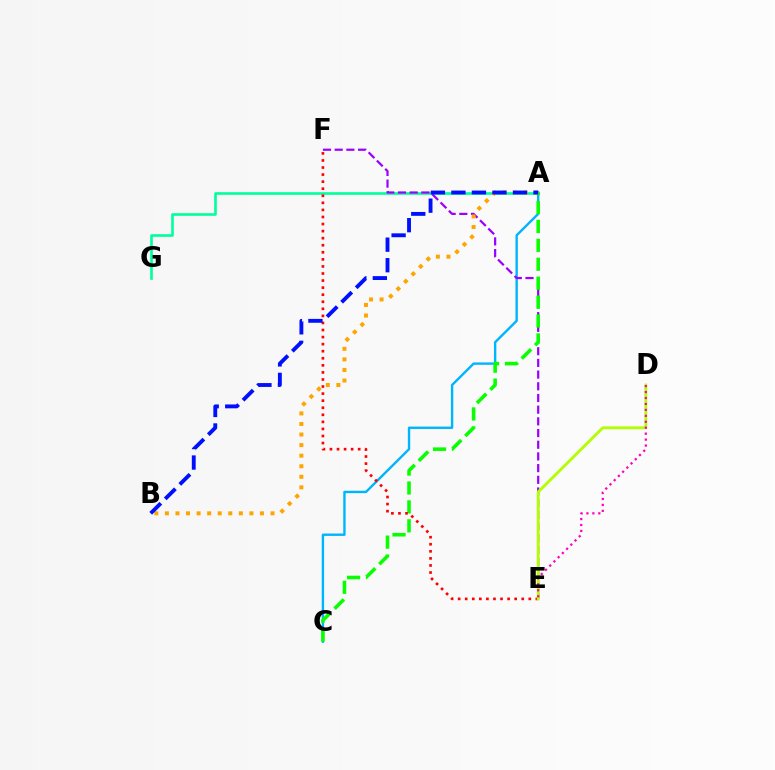{('A', 'C'): [{'color': '#00b5ff', 'line_style': 'solid', 'thickness': 1.72}, {'color': '#08ff00', 'line_style': 'dashed', 'thickness': 2.57}], ('A', 'G'): [{'color': '#00ff9d', 'line_style': 'solid', 'thickness': 1.89}], ('E', 'F'): [{'color': '#9b00ff', 'line_style': 'dashed', 'thickness': 1.59}, {'color': '#ff0000', 'line_style': 'dotted', 'thickness': 1.92}], ('A', 'B'): [{'color': '#ffa500', 'line_style': 'dotted', 'thickness': 2.87}, {'color': '#0010ff', 'line_style': 'dashed', 'thickness': 2.79}], ('D', 'E'): [{'color': '#b3ff00', 'line_style': 'solid', 'thickness': 2.05}, {'color': '#ff00bd', 'line_style': 'dotted', 'thickness': 1.61}]}